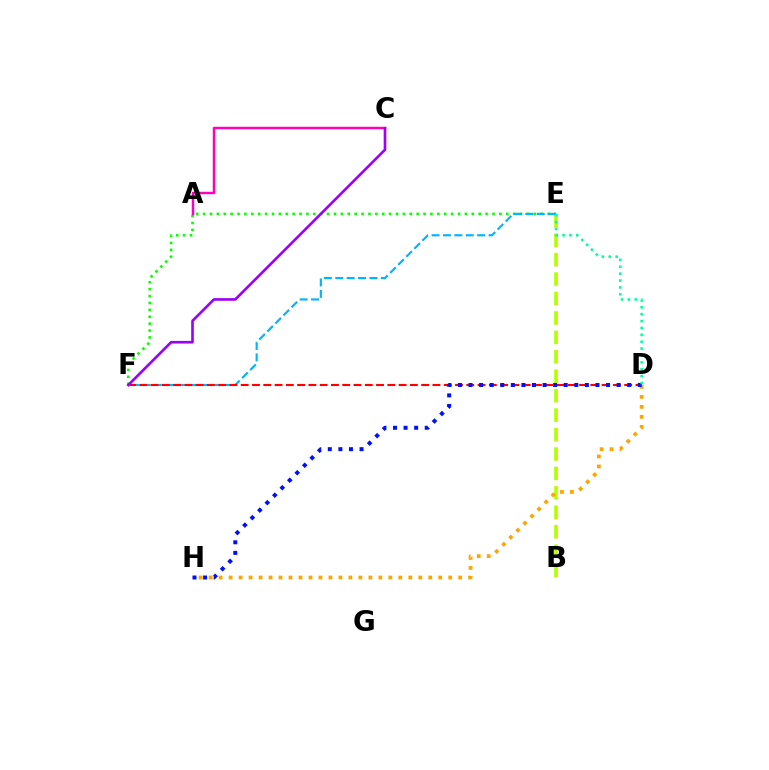{('E', 'F'): [{'color': '#08ff00', 'line_style': 'dotted', 'thickness': 1.87}, {'color': '#00b5ff', 'line_style': 'dashed', 'thickness': 1.55}], ('B', 'E'): [{'color': '#b3ff00', 'line_style': 'dashed', 'thickness': 2.64}], ('A', 'C'): [{'color': '#ff00bd', 'line_style': 'solid', 'thickness': 1.78}], ('D', 'F'): [{'color': '#ff0000', 'line_style': 'dashed', 'thickness': 1.53}], ('D', 'H'): [{'color': '#ffa500', 'line_style': 'dotted', 'thickness': 2.71}, {'color': '#0010ff', 'line_style': 'dotted', 'thickness': 2.87}], ('D', 'E'): [{'color': '#00ff9d', 'line_style': 'dotted', 'thickness': 1.87}], ('C', 'F'): [{'color': '#9b00ff', 'line_style': 'solid', 'thickness': 1.9}]}